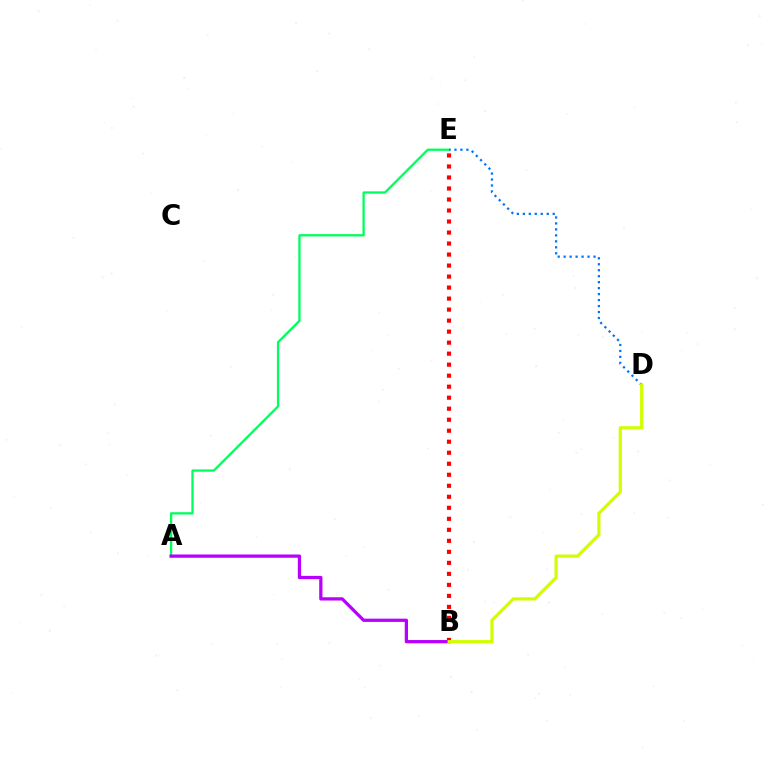{('A', 'E'): [{'color': '#00ff5c', 'line_style': 'solid', 'thickness': 1.65}], ('D', 'E'): [{'color': '#0074ff', 'line_style': 'dotted', 'thickness': 1.62}], ('A', 'B'): [{'color': '#b900ff', 'line_style': 'solid', 'thickness': 2.35}], ('B', 'E'): [{'color': '#ff0000', 'line_style': 'dotted', 'thickness': 2.99}], ('B', 'D'): [{'color': '#d1ff00', 'line_style': 'solid', 'thickness': 2.3}]}